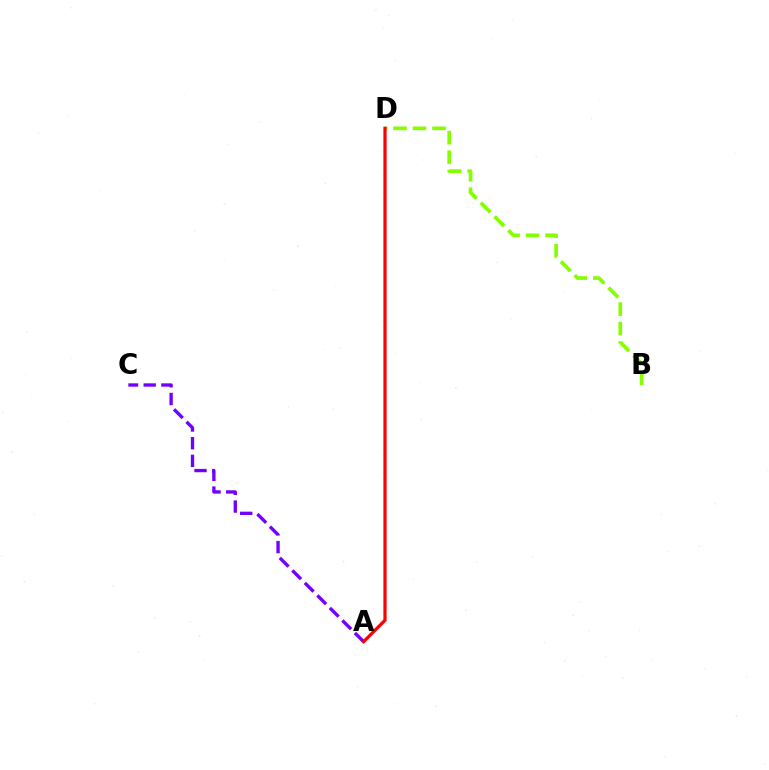{('B', 'D'): [{'color': '#84ff00', 'line_style': 'dashed', 'thickness': 2.65}], ('A', 'C'): [{'color': '#7200ff', 'line_style': 'dashed', 'thickness': 2.4}], ('A', 'D'): [{'color': '#00fff6', 'line_style': 'dotted', 'thickness': 1.65}, {'color': '#ff0000', 'line_style': 'solid', 'thickness': 2.32}]}